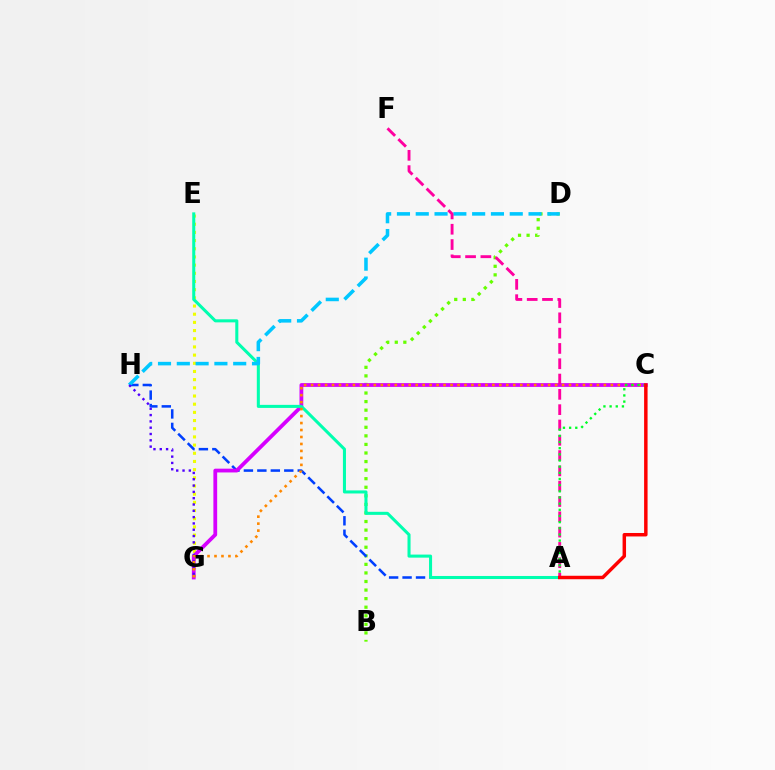{('E', 'G'): [{'color': '#eeff00', 'line_style': 'dotted', 'thickness': 2.22}], ('B', 'D'): [{'color': '#66ff00', 'line_style': 'dotted', 'thickness': 2.33}], ('A', 'H'): [{'color': '#003fff', 'line_style': 'dashed', 'thickness': 1.83}], ('C', 'G'): [{'color': '#d600ff', 'line_style': 'solid', 'thickness': 2.72}, {'color': '#ff8800', 'line_style': 'dotted', 'thickness': 1.89}], ('A', 'E'): [{'color': '#00ffaf', 'line_style': 'solid', 'thickness': 2.19}], ('D', 'H'): [{'color': '#00c7ff', 'line_style': 'dashed', 'thickness': 2.55}], ('G', 'H'): [{'color': '#4f00ff', 'line_style': 'dotted', 'thickness': 1.71}], ('A', 'F'): [{'color': '#ff00a0', 'line_style': 'dashed', 'thickness': 2.08}], ('A', 'C'): [{'color': '#00ff27', 'line_style': 'dotted', 'thickness': 1.67}, {'color': '#ff0000', 'line_style': 'solid', 'thickness': 2.5}]}